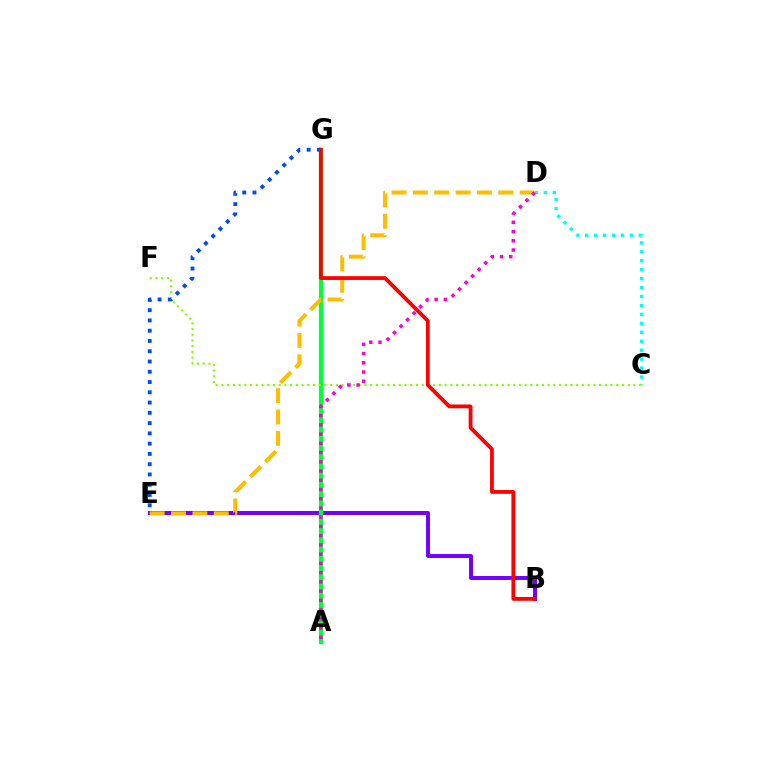{('B', 'E'): [{'color': '#7200ff', 'line_style': 'solid', 'thickness': 2.86}], ('A', 'G'): [{'color': '#00ff39', 'line_style': 'solid', 'thickness': 2.99}], ('C', 'D'): [{'color': '#00fff6', 'line_style': 'dotted', 'thickness': 2.43}], ('D', 'E'): [{'color': '#ffbd00', 'line_style': 'dashed', 'thickness': 2.9}], ('C', 'F'): [{'color': '#84ff00', 'line_style': 'dotted', 'thickness': 1.56}], ('E', 'G'): [{'color': '#004bff', 'line_style': 'dotted', 'thickness': 2.79}], ('A', 'D'): [{'color': '#ff00cf', 'line_style': 'dotted', 'thickness': 2.51}], ('B', 'G'): [{'color': '#ff0000', 'line_style': 'solid', 'thickness': 2.73}]}